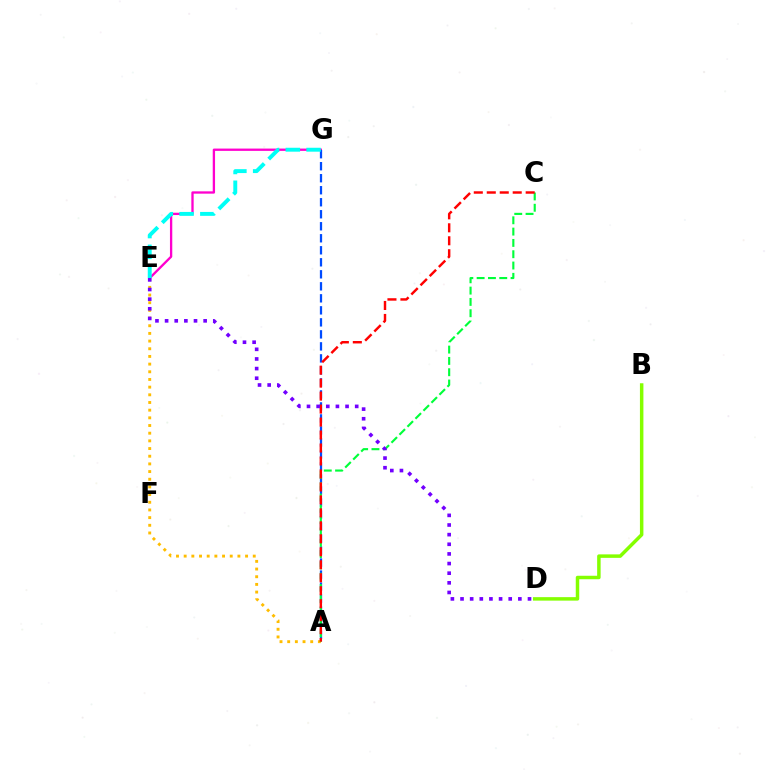{('A', 'E'): [{'color': '#ffbd00', 'line_style': 'dotted', 'thickness': 2.09}], ('E', 'G'): [{'color': '#ff00cf', 'line_style': 'solid', 'thickness': 1.67}, {'color': '#00fff6', 'line_style': 'dashed', 'thickness': 2.82}], ('B', 'D'): [{'color': '#84ff00', 'line_style': 'solid', 'thickness': 2.5}], ('A', 'G'): [{'color': '#004bff', 'line_style': 'dashed', 'thickness': 1.63}], ('A', 'C'): [{'color': '#00ff39', 'line_style': 'dashed', 'thickness': 1.54}, {'color': '#ff0000', 'line_style': 'dashed', 'thickness': 1.76}], ('D', 'E'): [{'color': '#7200ff', 'line_style': 'dotted', 'thickness': 2.62}]}